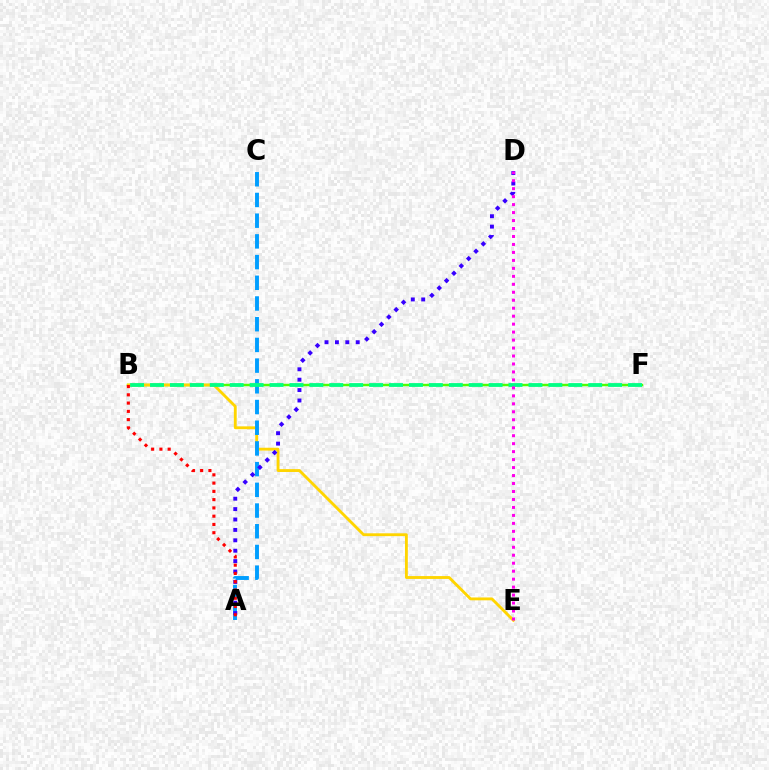{('B', 'F'): [{'color': '#4fff00', 'line_style': 'solid', 'thickness': 1.75}, {'color': '#00ff86', 'line_style': 'dashed', 'thickness': 2.71}], ('B', 'E'): [{'color': '#ffd500', 'line_style': 'solid', 'thickness': 2.05}], ('A', 'C'): [{'color': '#009eff', 'line_style': 'dashed', 'thickness': 2.81}], ('A', 'D'): [{'color': '#3700ff', 'line_style': 'dotted', 'thickness': 2.83}], ('D', 'E'): [{'color': '#ff00ed', 'line_style': 'dotted', 'thickness': 2.17}], ('A', 'B'): [{'color': '#ff0000', 'line_style': 'dotted', 'thickness': 2.25}]}